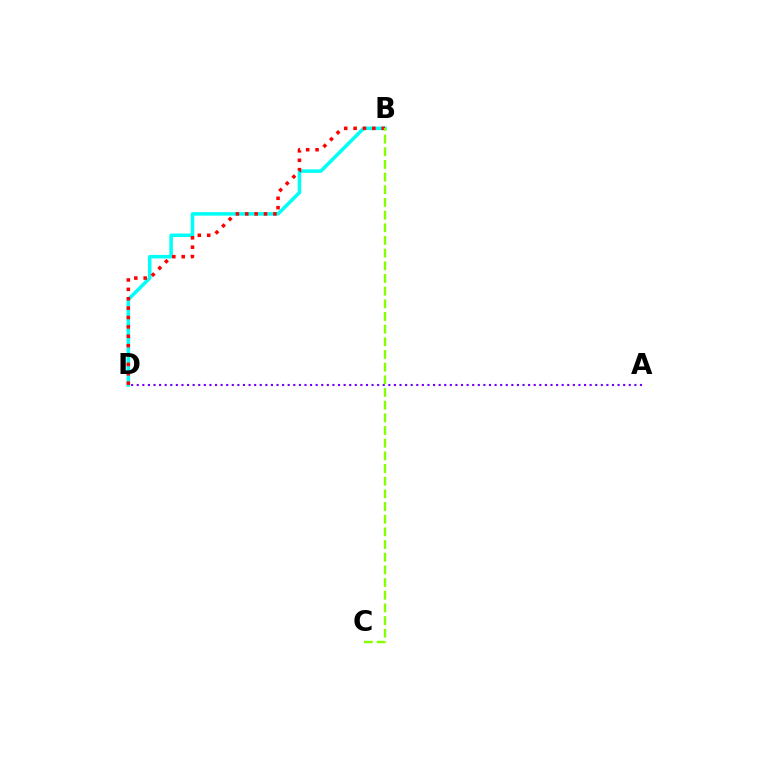{('B', 'D'): [{'color': '#00fff6', 'line_style': 'solid', 'thickness': 2.53}, {'color': '#ff0000', 'line_style': 'dotted', 'thickness': 2.55}], ('A', 'D'): [{'color': '#7200ff', 'line_style': 'dotted', 'thickness': 1.52}], ('B', 'C'): [{'color': '#84ff00', 'line_style': 'dashed', 'thickness': 1.72}]}